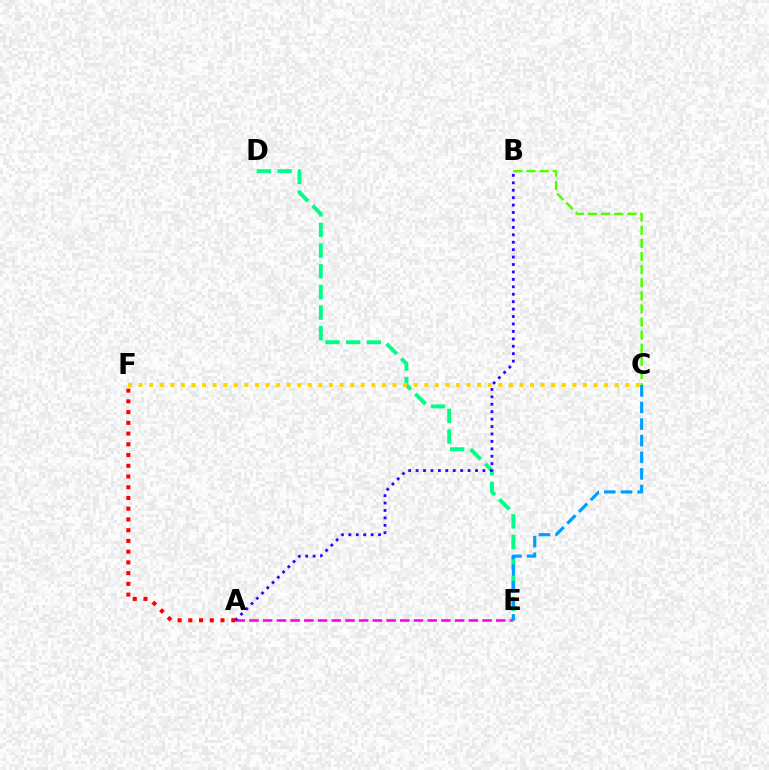{('A', 'E'): [{'color': '#ff00ed', 'line_style': 'dashed', 'thickness': 1.86}], ('B', 'C'): [{'color': '#4fff00', 'line_style': 'dashed', 'thickness': 1.78}], ('D', 'E'): [{'color': '#00ff86', 'line_style': 'dashed', 'thickness': 2.81}], ('C', 'F'): [{'color': '#ffd500', 'line_style': 'dotted', 'thickness': 2.87}], ('A', 'F'): [{'color': '#ff0000', 'line_style': 'dotted', 'thickness': 2.92}], ('A', 'B'): [{'color': '#3700ff', 'line_style': 'dotted', 'thickness': 2.02}], ('C', 'E'): [{'color': '#009eff', 'line_style': 'dashed', 'thickness': 2.26}]}